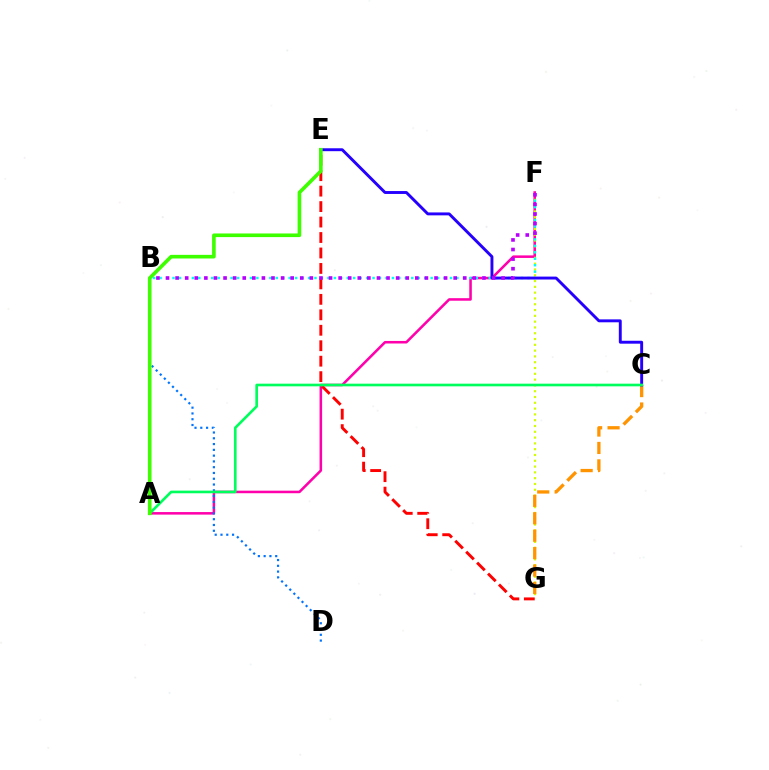{('A', 'F'): [{'color': '#ff00ac', 'line_style': 'solid', 'thickness': 1.83}], ('F', 'G'): [{'color': '#d1ff00', 'line_style': 'dotted', 'thickness': 1.58}], ('B', 'F'): [{'color': '#00fff6', 'line_style': 'dotted', 'thickness': 1.75}, {'color': '#b900ff', 'line_style': 'dotted', 'thickness': 2.61}], ('C', 'G'): [{'color': '#ff9400', 'line_style': 'dashed', 'thickness': 2.37}], ('C', 'E'): [{'color': '#2500ff', 'line_style': 'solid', 'thickness': 2.1}], ('E', 'G'): [{'color': '#ff0000', 'line_style': 'dashed', 'thickness': 2.1}], ('B', 'D'): [{'color': '#0074ff', 'line_style': 'dotted', 'thickness': 1.57}], ('A', 'C'): [{'color': '#00ff5c', 'line_style': 'solid', 'thickness': 1.91}], ('A', 'E'): [{'color': '#3dff00', 'line_style': 'solid', 'thickness': 2.61}]}